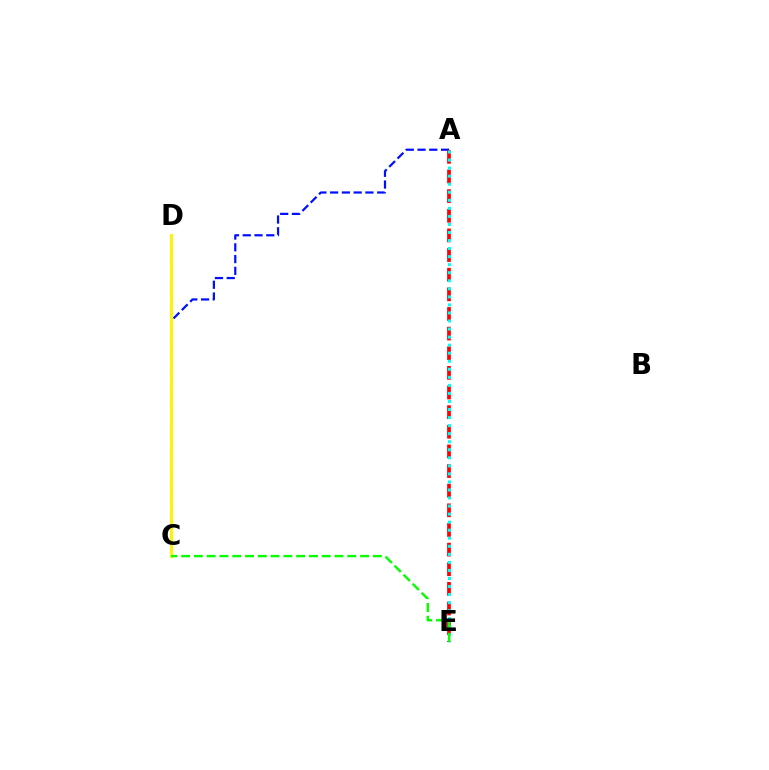{('C', 'D'): [{'color': '#ee00ff', 'line_style': 'dashed', 'thickness': 1.51}, {'color': '#fcf500', 'line_style': 'solid', 'thickness': 2.16}], ('A', 'C'): [{'color': '#0010ff', 'line_style': 'dashed', 'thickness': 1.6}], ('A', 'E'): [{'color': '#ff0000', 'line_style': 'dashed', 'thickness': 2.67}, {'color': '#00fff6', 'line_style': 'dotted', 'thickness': 2.19}], ('C', 'E'): [{'color': '#08ff00', 'line_style': 'dashed', 'thickness': 1.74}]}